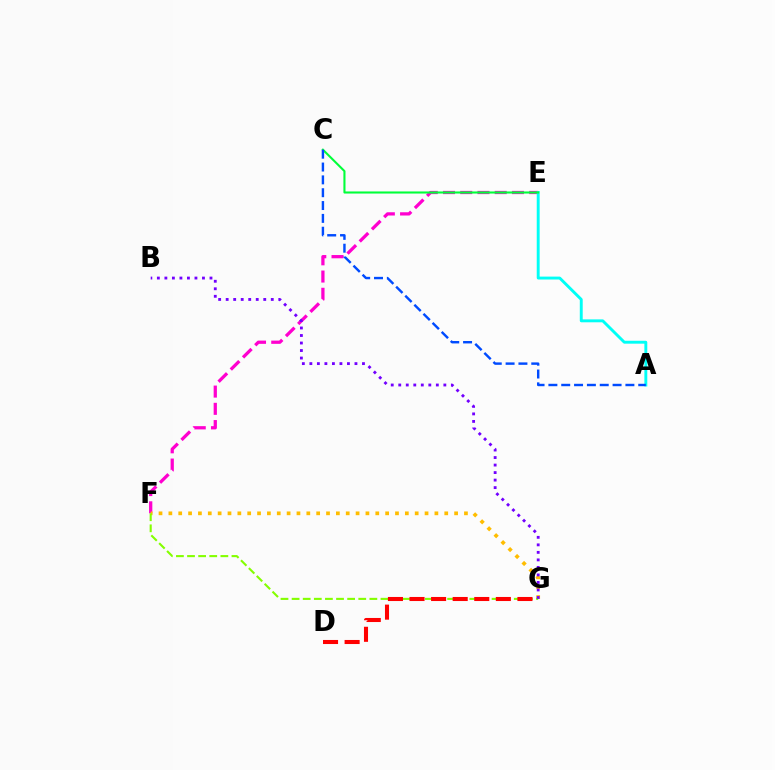{('E', 'F'): [{'color': '#ff00cf', 'line_style': 'dashed', 'thickness': 2.34}], ('F', 'G'): [{'color': '#ffbd00', 'line_style': 'dotted', 'thickness': 2.68}, {'color': '#84ff00', 'line_style': 'dashed', 'thickness': 1.51}], ('A', 'E'): [{'color': '#00fff6', 'line_style': 'solid', 'thickness': 2.09}], ('B', 'G'): [{'color': '#7200ff', 'line_style': 'dotted', 'thickness': 2.04}], ('D', 'G'): [{'color': '#ff0000', 'line_style': 'dashed', 'thickness': 2.93}], ('C', 'E'): [{'color': '#00ff39', 'line_style': 'solid', 'thickness': 1.51}], ('A', 'C'): [{'color': '#004bff', 'line_style': 'dashed', 'thickness': 1.74}]}